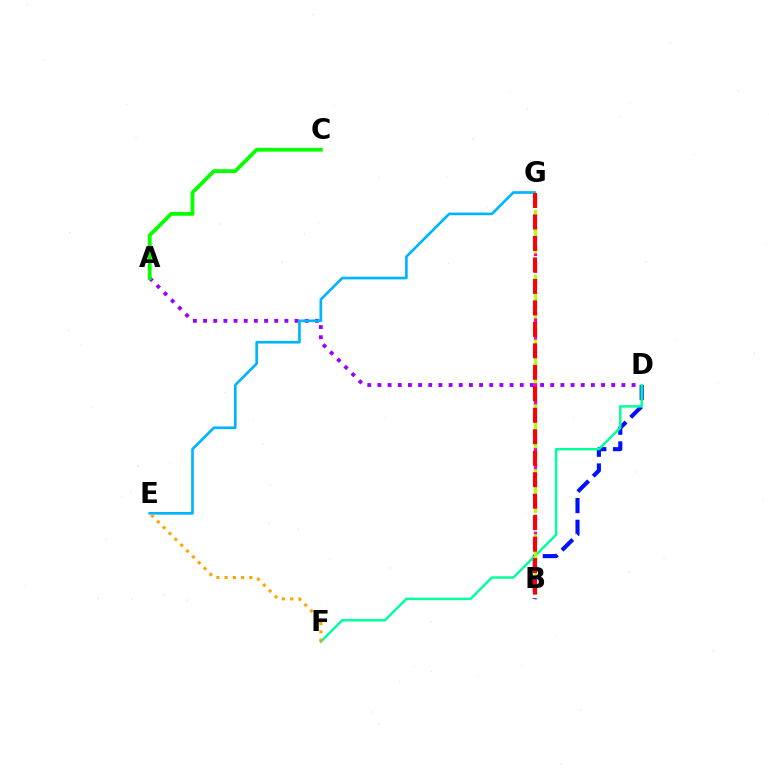{('A', 'D'): [{'color': '#9b00ff', 'line_style': 'dotted', 'thickness': 2.76}], ('B', 'G'): [{'color': '#ff00bd', 'line_style': 'dashed', 'thickness': 2.3}, {'color': '#b3ff00', 'line_style': 'dashed', 'thickness': 2.2}, {'color': '#ff0000', 'line_style': 'dashed', 'thickness': 2.92}], ('B', 'D'): [{'color': '#0010ff', 'line_style': 'dashed', 'thickness': 2.95}], ('E', 'G'): [{'color': '#00b5ff', 'line_style': 'solid', 'thickness': 1.91}], ('A', 'C'): [{'color': '#08ff00', 'line_style': 'solid', 'thickness': 2.72}], ('D', 'F'): [{'color': '#00ff9d', 'line_style': 'solid', 'thickness': 1.76}], ('E', 'F'): [{'color': '#ffa500', 'line_style': 'dotted', 'thickness': 2.25}]}